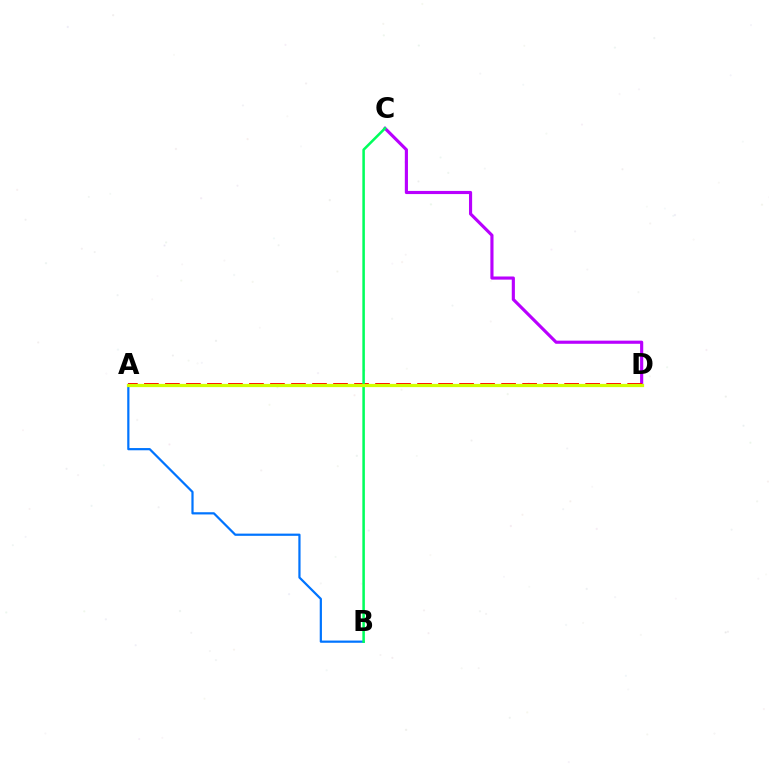{('C', 'D'): [{'color': '#b900ff', 'line_style': 'solid', 'thickness': 2.26}], ('A', 'D'): [{'color': '#ff0000', 'line_style': 'dashed', 'thickness': 2.85}, {'color': '#d1ff00', 'line_style': 'solid', 'thickness': 2.33}], ('A', 'B'): [{'color': '#0074ff', 'line_style': 'solid', 'thickness': 1.6}], ('B', 'C'): [{'color': '#00ff5c', 'line_style': 'solid', 'thickness': 1.82}]}